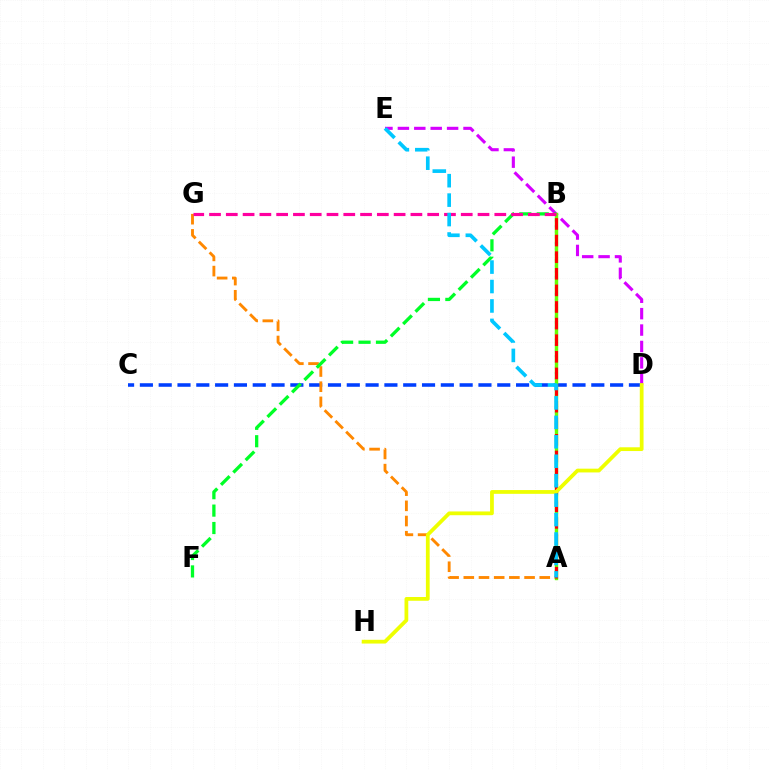{('A', 'B'): [{'color': '#00ffaf', 'line_style': 'dashed', 'thickness': 2.21}, {'color': '#4f00ff', 'line_style': 'dotted', 'thickness': 1.53}, {'color': '#66ff00', 'line_style': 'solid', 'thickness': 2.43}, {'color': '#ff0000', 'line_style': 'dashed', 'thickness': 2.26}], ('C', 'D'): [{'color': '#003fff', 'line_style': 'dashed', 'thickness': 2.56}], ('D', 'E'): [{'color': '#d600ff', 'line_style': 'dashed', 'thickness': 2.23}], ('A', 'G'): [{'color': '#ff8800', 'line_style': 'dashed', 'thickness': 2.06}], ('B', 'F'): [{'color': '#00ff27', 'line_style': 'dashed', 'thickness': 2.37}], ('B', 'G'): [{'color': '#ff00a0', 'line_style': 'dashed', 'thickness': 2.28}], ('D', 'H'): [{'color': '#eeff00', 'line_style': 'solid', 'thickness': 2.71}], ('A', 'E'): [{'color': '#00c7ff', 'line_style': 'dashed', 'thickness': 2.64}]}